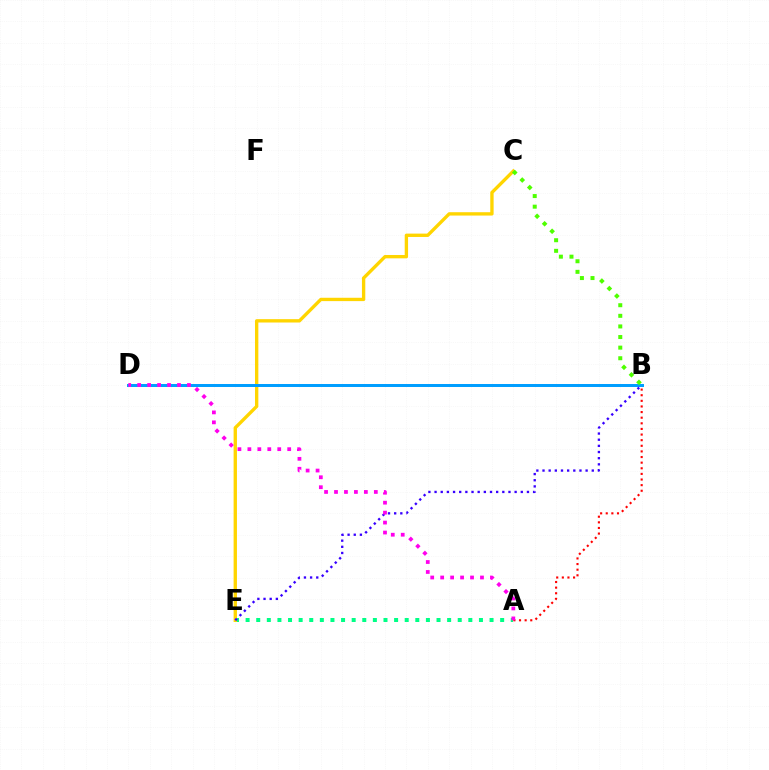{('A', 'E'): [{'color': '#00ff86', 'line_style': 'dotted', 'thickness': 2.88}], ('A', 'B'): [{'color': '#ff0000', 'line_style': 'dotted', 'thickness': 1.53}], ('C', 'E'): [{'color': '#ffd500', 'line_style': 'solid', 'thickness': 2.41}], ('B', 'D'): [{'color': '#009eff', 'line_style': 'solid', 'thickness': 2.15}], ('B', 'C'): [{'color': '#4fff00', 'line_style': 'dotted', 'thickness': 2.88}], ('B', 'E'): [{'color': '#3700ff', 'line_style': 'dotted', 'thickness': 1.67}], ('A', 'D'): [{'color': '#ff00ed', 'line_style': 'dotted', 'thickness': 2.7}]}